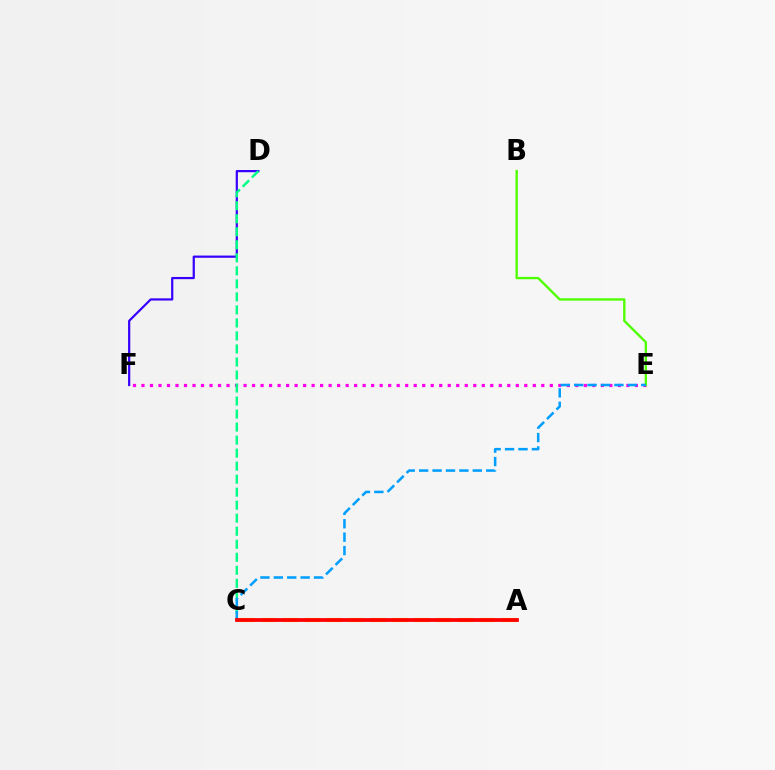{('E', 'F'): [{'color': '#ff00ed', 'line_style': 'dotted', 'thickness': 2.31}], ('A', 'C'): [{'color': '#ffd500', 'line_style': 'dashed', 'thickness': 2.97}, {'color': '#ff0000', 'line_style': 'solid', 'thickness': 2.72}], ('B', 'E'): [{'color': '#4fff00', 'line_style': 'solid', 'thickness': 1.71}], ('D', 'F'): [{'color': '#3700ff', 'line_style': 'solid', 'thickness': 1.6}], ('C', 'D'): [{'color': '#00ff86', 'line_style': 'dashed', 'thickness': 1.77}], ('C', 'E'): [{'color': '#009eff', 'line_style': 'dashed', 'thickness': 1.82}]}